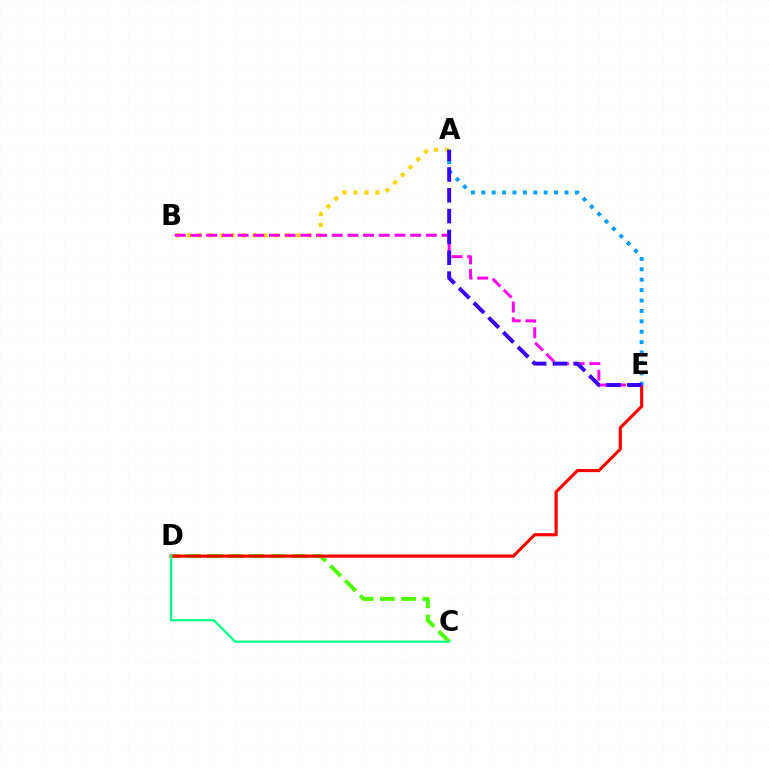{('A', 'B'): [{'color': '#ffd500', 'line_style': 'dotted', 'thickness': 2.97}], ('C', 'D'): [{'color': '#4fff00', 'line_style': 'dashed', 'thickness': 2.87}, {'color': '#00ff86', 'line_style': 'solid', 'thickness': 1.62}], ('D', 'E'): [{'color': '#ff0000', 'line_style': 'solid', 'thickness': 2.27}], ('B', 'E'): [{'color': '#ff00ed', 'line_style': 'dashed', 'thickness': 2.13}], ('A', 'E'): [{'color': '#009eff', 'line_style': 'dotted', 'thickness': 2.83}, {'color': '#3700ff', 'line_style': 'dashed', 'thickness': 2.83}]}